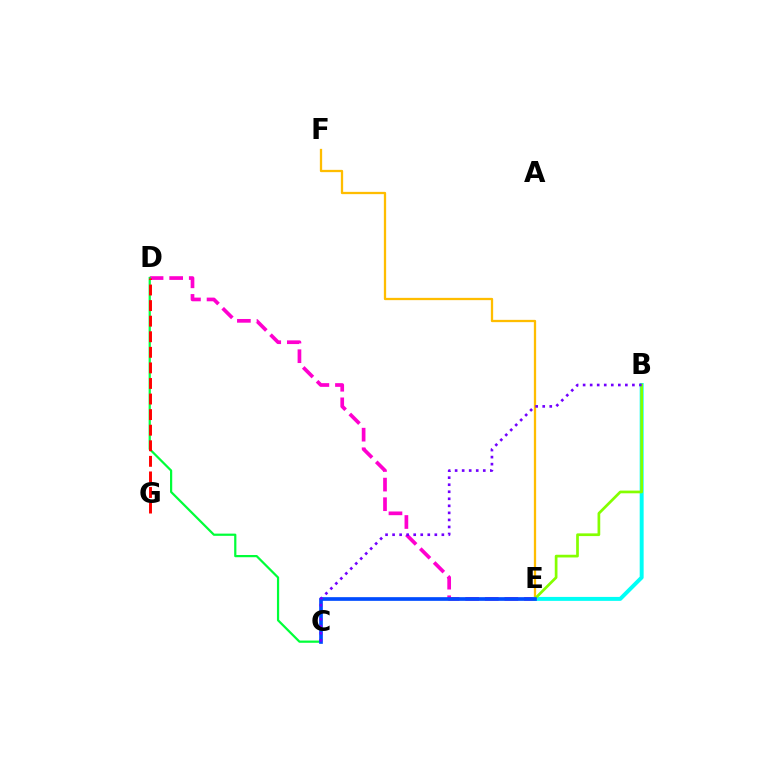{('D', 'E'): [{'color': '#ff00cf', 'line_style': 'dashed', 'thickness': 2.66}], ('E', 'F'): [{'color': '#ffbd00', 'line_style': 'solid', 'thickness': 1.65}], ('B', 'E'): [{'color': '#00fff6', 'line_style': 'solid', 'thickness': 2.84}, {'color': '#84ff00', 'line_style': 'solid', 'thickness': 1.95}], ('C', 'D'): [{'color': '#00ff39', 'line_style': 'solid', 'thickness': 1.6}], ('C', 'E'): [{'color': '#004bff', 'line_style': 'solid', 'thickness': 2.65}], ('D', 'G'): [{'color': '#ff0000', 'line_style': 'dashed', 'thickness': 2.12}], ('B', 'C'): [{'color': '#7200ff', 'line_style': 'dotted', 'thickness': 1.91}]}